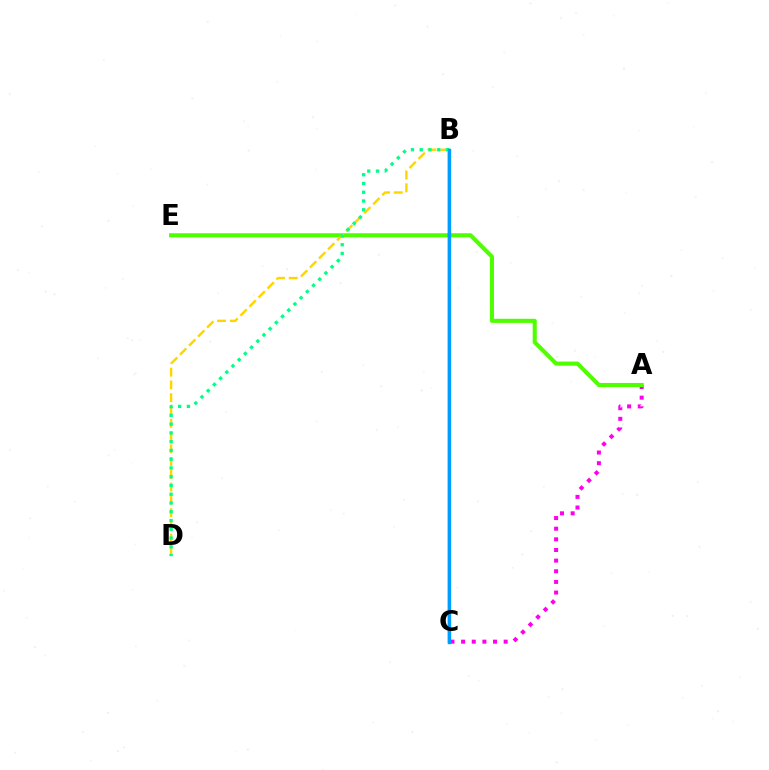{('A', 'C'): [{'color': '#ff00ed', 'line_style': 'dotted', 'thickness': 2.89}], ('A', 'E'): [{'color': '#4fff00', 'line_style': 'solid', 'thickness': 2.95}], ('B', 'D'): [{'color': '#ffd500', 'line_style': 'dashed', 'thickness': 1.74}, {'color': '#00ff86', 'line_style': 'dotted', 'thickness': 2.38}], ('B', 'C'): [{'color': '#ff0000', 'line_style': 'solid', 'thickness': 1.72}, {'color': '#3700ff', 'line_style': 'dotted', 'thickness': 1.98}, {'color': '#009eff', 'line_style': 'solid', 'thickness': 2.43}]}